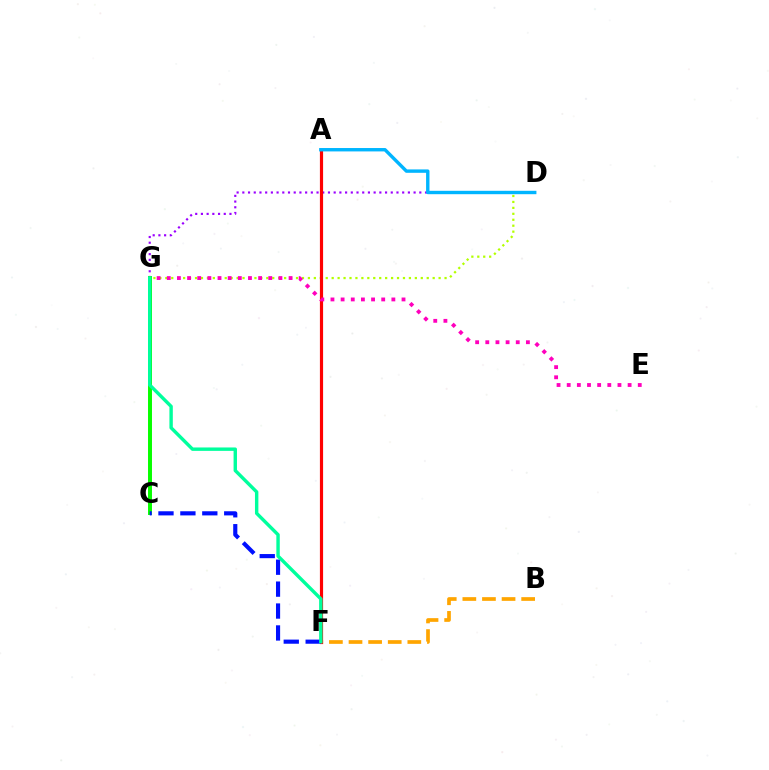{('D', 'G'): [{'color': '#9b00ff', 'line_style': 'dotted', 'thickness': 1.55}, {'color': '#b3ff00', 'line_style': 'dotted', 'thickness': 1.61}], ('C', 'G'): [{'color': '#08ff00', 'line_style': 'solid', 'thickness': 2.85}], ('B', 'F'): [{'color': '#ffa500', 'line_style': 'dashed', 'thickness': 2.66}], ('A', 'F'): [{'color': '#ff0000', 'line_style': 'solid', 'thickness': 2.29}], ('A', 'D'): [{'color': '#00b5ff', 'line_style': 'solid', 'thickness': 2.44}], ('E', 'G'): [{'color': '#ff00bd', 'line_style': 'dotted', 'thickness': 2.76}], ('C', 'F'): [{'color': '#0010ff', 'line_style': 'dashed', 'thickness': 2.98}], ('F', 'G'): [{'color': '#00ff9d', 'line_style': 'solid', 'thickness': 2.45}]}